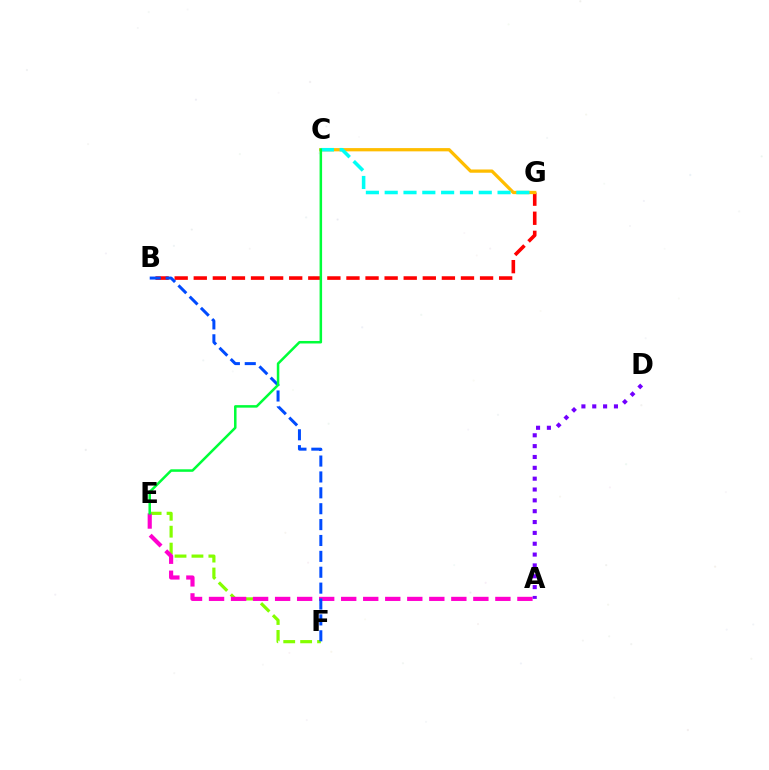{('E', 'F'): [{'color': '#84ff00', 'line_style': 'dashed', 'thickness': 2.3}], ('A', 'E'): [{'color': '#ff00cf', 'line_style': 'dashed', 'thickness': 2.99}], ('B', 'G'): [{'color': '#ff0000', 'line_style': 'dashed', 'thickness': 2.59}], ('C', 'G'): [{'color': '#ffbd00', 'line_style': 'solid', 'thickness': 2.34}, {'color': '#00fff6', 'line_style': 'dashed', 'thickness': 2.56}], ('A', 'D'): [{'color': '#7200ff', 'line_style': 'dotted', 'thickness': 2.95}], ('B', 'F'): [{'color': '#004bff', 'line_style': 'dashed', 'thickness': 2.16}], ('C', 'E'): [{'color': '#00ff39', 'line_style': 'solid', 'thickness': 1.81}]}